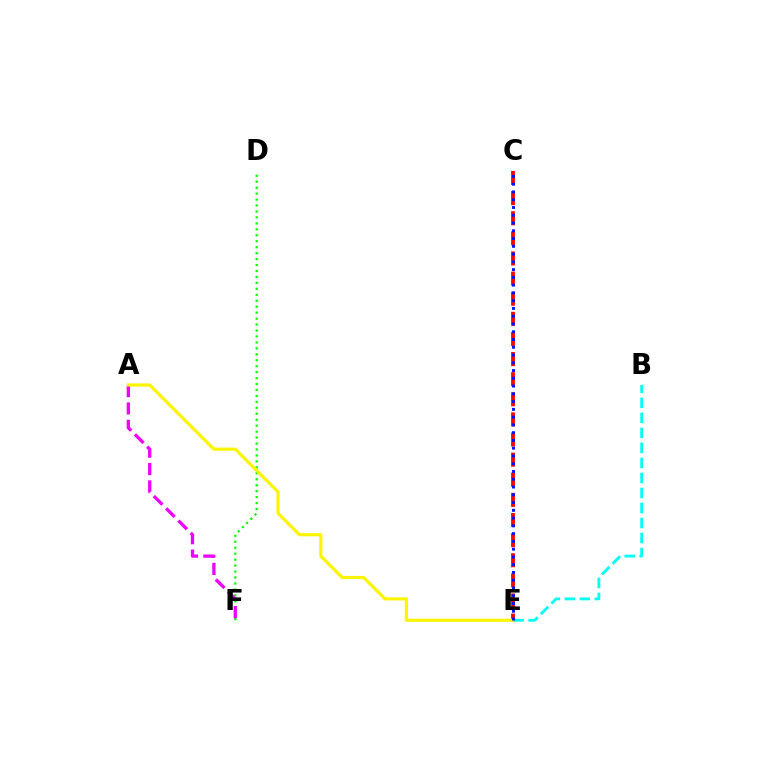{('D', 'F'): [{'color': '#08ff00', 'line_style': 'dotted', 'thickness': 1.62}], ('C', 'E'): [{'color': '#ff0000', 'line_style': 'dashed', 'thickness': 2.73}, {'color': '#0010ff', 'line_style': 'dotted', 'thickness': 2.11}], ('A', 'F'): [{'color': '#ee00ff', 'line_style': 'dashed', 'thickness': 2.36}], ('A', 'E'): [{'color': '#fcf500', 'line_style': 'solid', 'thickness': 2.27}], ('B', 'E'): [{'color': '#00fff6', 'line_style': 'dashed', 'thickness': 2.04}]}